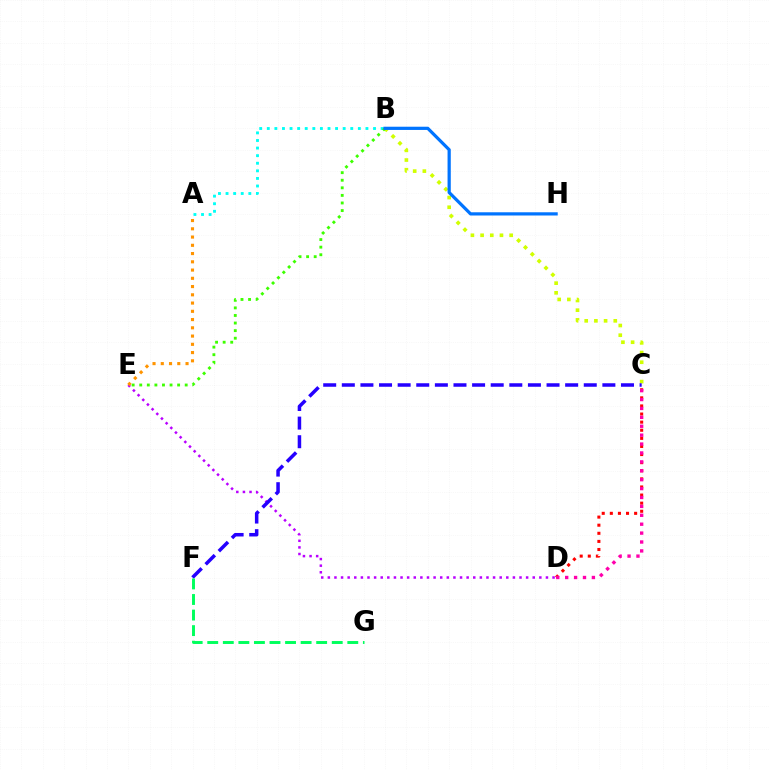{('A', 'B'): [{'color': '#00fff6', 'line_style': 'dotted', 'thickness': 2.06}], ('B', 'C'): [{'color': '#d1ff00', 'line_style': 'dotted', 'thickness': 2.63}], ('B', 'E'): [{'color': '#3dff00', 'line_style': 'dotted', 'thickness': 2.06}], ('C', 'D'): [{'color': '#ff0000', 'line_style': 'dotted', 'thickness': 2.2}, {'color': '#ff00ac', 'line_style': 'dotted', 'thickness': 2.42}], ('D', 'E'): [{'color': '#b900ff', 'line_style': 'dotted', 'thickness': 1.8}], ('C', 'F'): [{'color': '#2500ff', 'line_style': 'dashed', 'thickness': 2.53}], ('B', 'H'): [{'color': '#0074ff', 'line_style': 'solid', 'thickness': 2.32}], ('F', 'G'): [{'color': '#00ff5c', 'line_style': 'dashed', 'thickness': 2.11}], ('A', 'E'): [{'color': '#ff9400', 'line_style': 'dotted', 'thickness': 2.24}]}